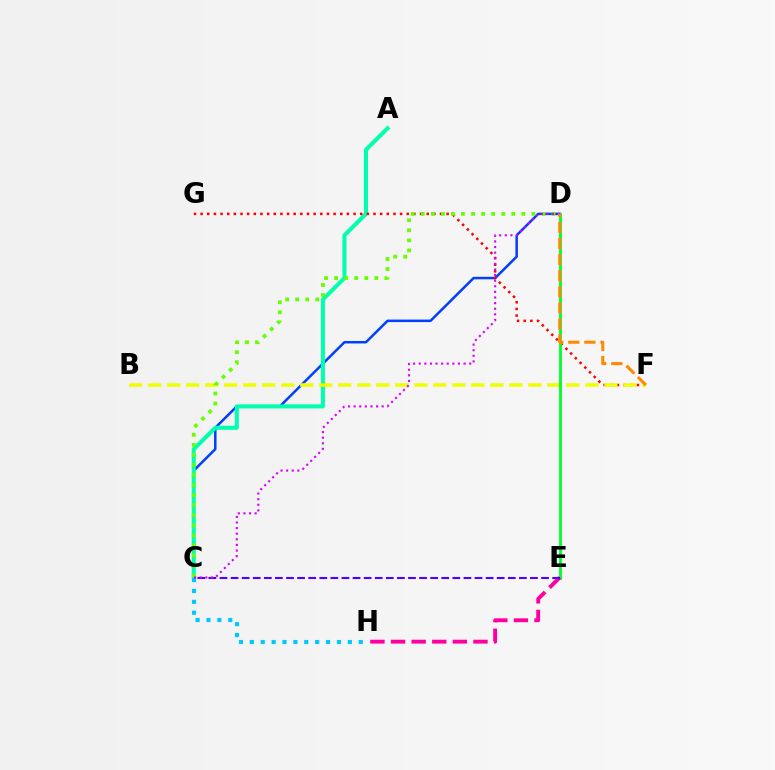{('C', 'D'): [{'color': '#003fff', 'line_style': 'solid', 'thickness': 1.81}, {'color': '#66ff00', 'line_style': 'dotted', 'thickness': 2.73}, {'color': '#d600ff', 'line_style': 'dotted', 'thickness': 1.52}], ('A', 'C'): [{'color': '#00ffaf', 'line_style': 'solid', 'thickness': 2.93}], ('F', 'G'): [{'color': '#ff0000', 'line_style': 'dotted', 'thickness': 1.81}], ('C', 'H'): [{'color': '#00c7ff', 'line_style': 'dotted', 'thickness': 2.96}], ('B', 'F'): [{'color': '#eeff00', 'line_style': 'dashed', 'thickness': 2.58}], ('D', 'E'): [{'color': '#00ff27', 'line_style': 'solid', 'thickness': 2.03}], ('E', 'H'): [{'color': '#ff00a0', 'line_style': 'dashed', 'thickness': 2.8}], ('C', 'E'): [{'color': '#4f00ff', 'line_style': 'dashed', 'thickness': 1.51}], ('D', 'F'): [{'color': '#ff8800', 'line_style': 'dashed', 'thickness': 2.19}]}